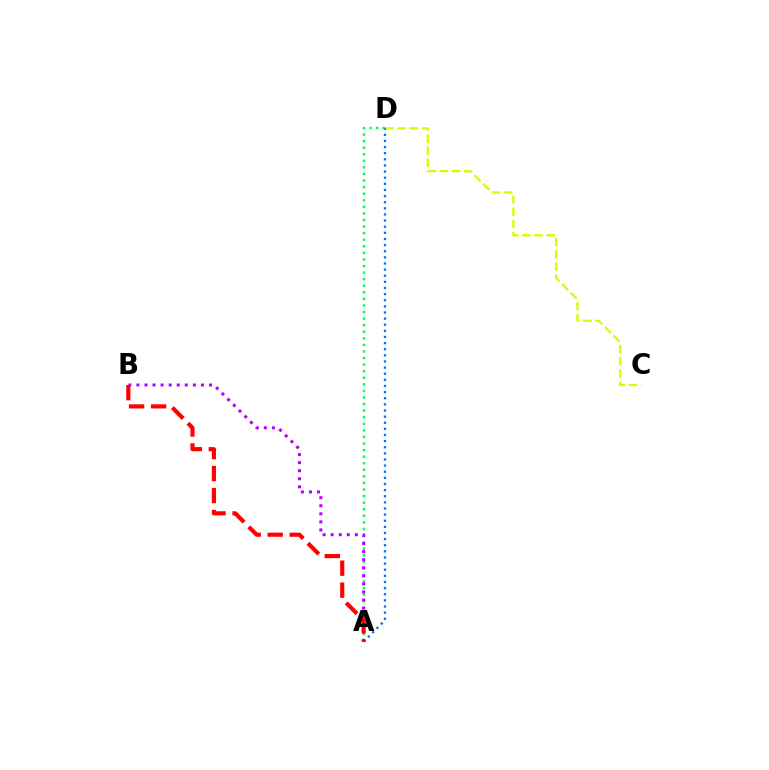{('A', 'D'): [{'color': '#00ff5c', 'line_style': 'dotted', 'thickness': 1.79}, {'color': '#0074ff', 'line_style': 'dotted', 'thickness': 1.66}], ('C', 'D'): [{'color': '#d1ff00', 'line_style': 'dashed', 'thickness': 1.66}], ('A', 'B'): [{'color': '#b900ff', 'line_style': 'dotted', 'thickness': 2.19}, {'color': '#ff0000', 'line_style': 'dashed', 'thickness': 2.99}]}